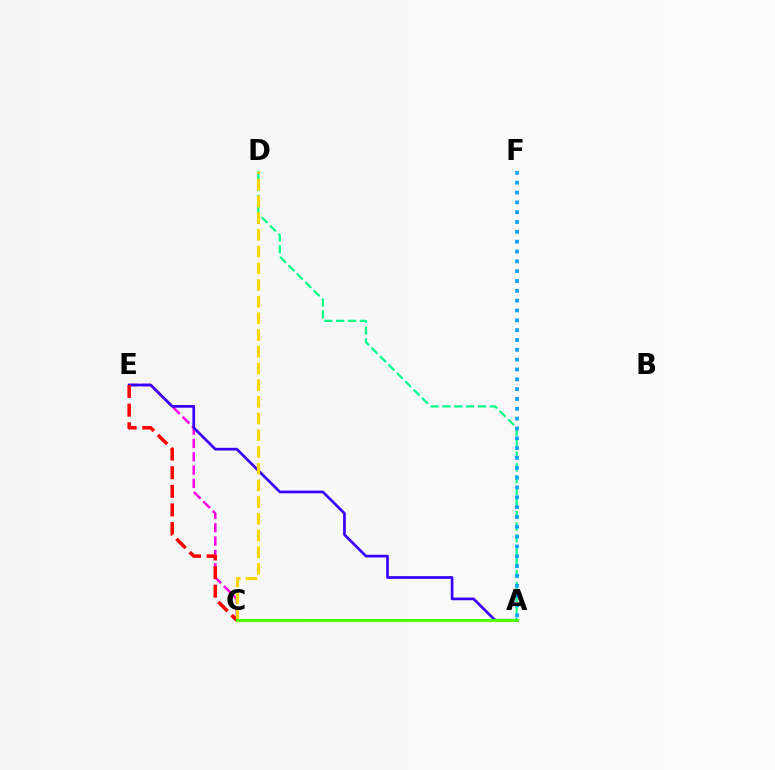{('A', 'D'): [{'color': '#00ff86', 'line_style': 'dashed', 'thickness': 1.61}], ('C', 'E'): [{'color': '#ff00ed', 'line_style': 'dashed', 'thickness': 1.81}, {'color': '#ff0000', 'line_style': 'dashed', 'thickness': 2.53}], ('A', 'E'): [{'color': '#3700ff', 'line_style': 'solid', 'thickness': 1.95}], ('C', 'D'): [{'color': '#ffd500', 'line_style': 'dashed', 'thickness': 2.27}], ('A', 'F'): [{'color': '#009eff', 'line_style': 'dotted', 'thickness': 2.67}], ('A', 'C'): [{'color': '#4fff00', 'line_style': 'solid', 'thickness': 2.27}]}